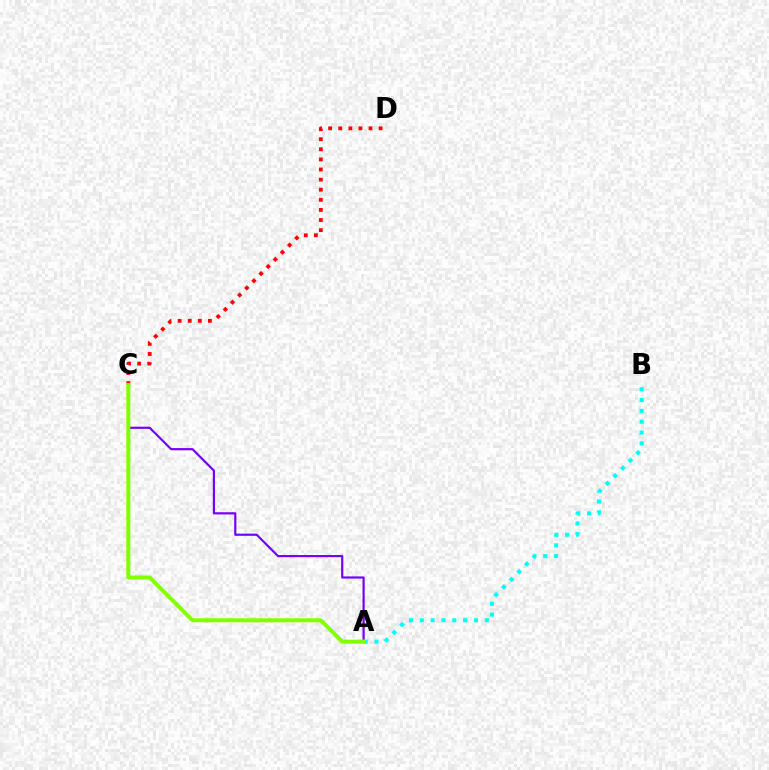{('A', 'C'): [{'color': '#7200ff', 'line_style': 'solid', 'thickness': 1.57}, {'color': '#84ff00', 'line_style': 'solid', 'thickness': 2.88}], ('C', 'D'): [{'color': '#ff0000', 'line_style': 'dotted', 'thickness': 2.74}], ('A', 'B'): [{'color': '#00fff6', 'line_style': 'dotted', 'thickness': 2.94}]}